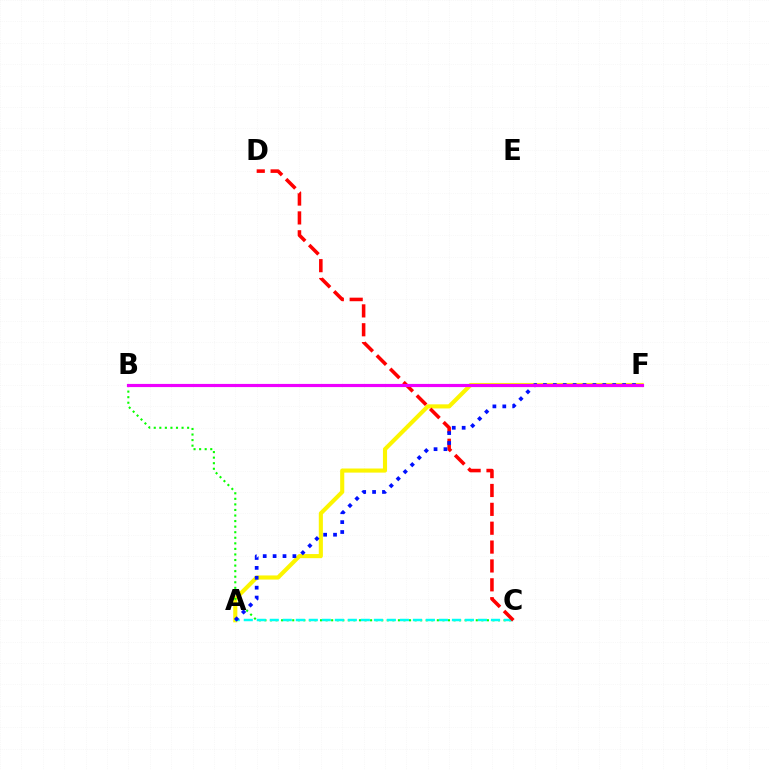{('A', 'F'): [{'color': '#fcf500', 'line_style': 'solid', 'thickness': 2.96}, {'color': '#0010ff', 'line_style': 'dotted', 'thickness': 2.69}], ('B', 'C'): [{'color': '#08ff00', 'line_style': 'dotted', 'thickness': 1.51}], ('A', 'C'): [{'color': '#00fff6', 'line_style': 'dashed', 'thickness': 1.77}], ('C', 'D'): [{'color': '#ff0000', 'line_style': 'dashed', 'thickness': 2.56}], ('B', 'F'): [{'color': '#ee00ff', 'line_style': 'solid', 'thickness': 2.28}]}